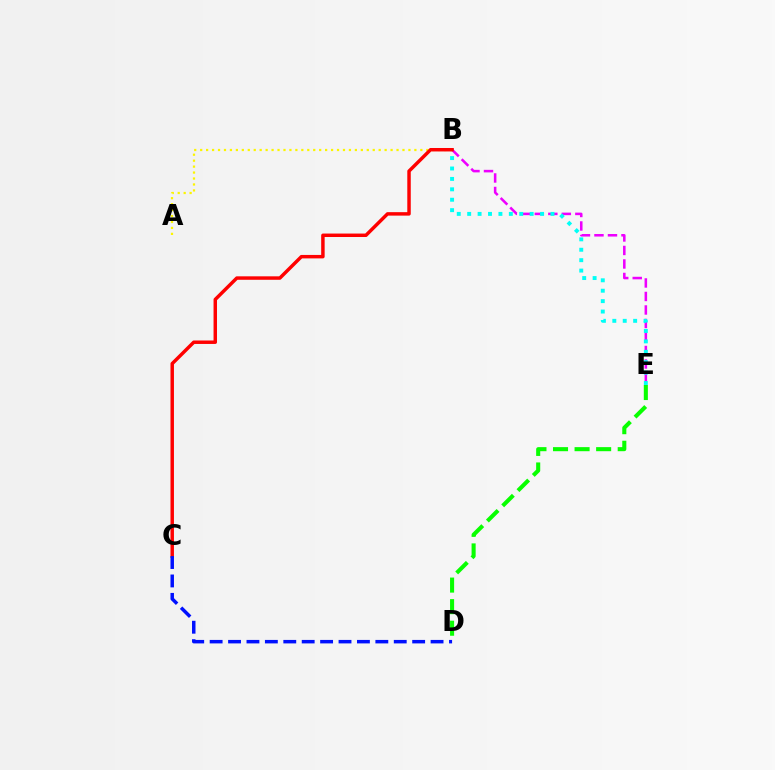{('B', 'E'): [{'color': '#ee00ff', 'line_style': 'dashed', 'thickness': 1.83}, {'color': '#00fff6', 'line_style': 'dotted', 'thickness': 2.83}], ('A', 'B'): [{'color': '#fcf500', 'line_style': 'dotted', 'thickness': 1.62}], ('B', 'C'): [{'color': '#ff0000', 'line_style': 'solid', 'thickness': 2.49}], ('C', 'D'): [{'color': '#0010ff', 'line_style': 'dashed', 'thickness': 2.5}], ('D', 'E'): [{'color': '#08ff00', 'line_style': 'dashed', 'thickness': 2.93}]}